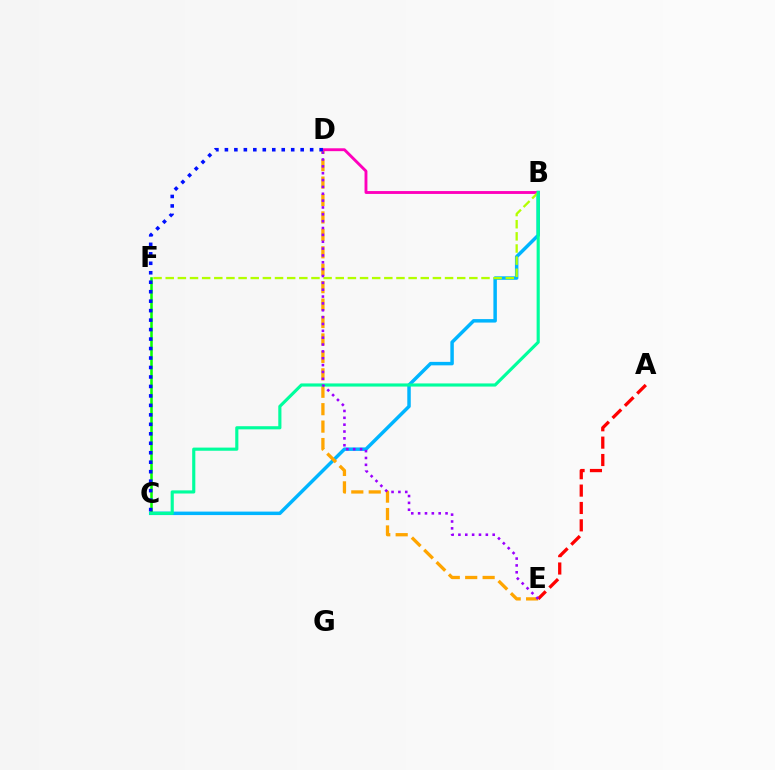{('B', 'C'): [{'color': '#00b5ff', 'line_style': 'solid', 'thickness': 2.5}, {'color': '#00ff9d', 'line_style': 'solid', 'thickness': 2.26}], ('D', 'E'): [{'color': '#ffa500', 'line_style': 'dashed', 'thickness': 2.37}, {'color': '#9b00ff', 'line_style': 'dotted', 'thickness': 1.86}], ('C', 'F'): [{'color': '#08ff00', 'line_style': 'solid', 'thickness': 1.84}], ('B', 'D'): [{'color': '#ff00bd', 'line_style': 'solid', 'thickness': 2.07}], ('B', 'F'): [{'color': '#b3ff00', 'line_style': 'dashed', 'thickness': 1.65}], ('C', 'D'): [{'color': '#0010ff', 'line_style': 'dotted', 'thickness': 2.57}], ('A', 'E'): [{'color': '#ff0000', 'line_style': 'dashed', 'thickness': 2.36}]}